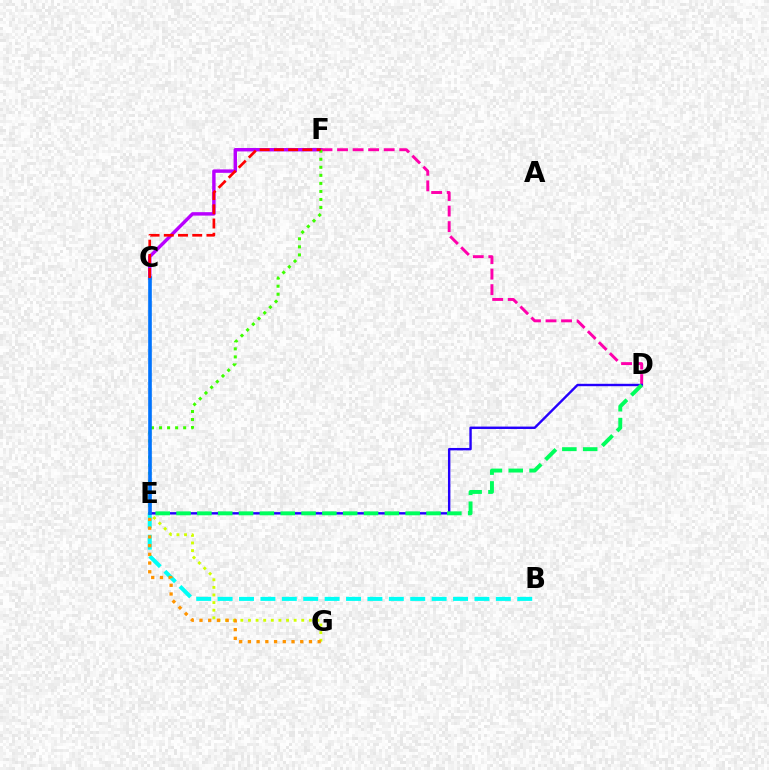{('E', 'G'): [{'color': '#d1ff00', 'line_style': 'dotted', 'thickness': 2.07}, {'color': '#ff9400', 'line_style': 'dotted', 'thickness': 2.37}], ('B', 'E'): [{'color': '#00fff6', 'line_style': 'dashed', 'thickness': 2.91}], ('C', 'F'): [{'color': '#b900ff', 'line_style': 'solid', 'thickness': 2.46}, {'color': '#ff0000', 'line_style': 'dashed', 'thickness': 1.93}], ('D', 'F'): [{'color': '#ff00ac', 'line_style': 'dashed', 'thickness': 2.11}], ('D', 'E'): [{'color': '#2500ff', 'line_style': 'solid', 'thickness': 1.73}, {'color': '#00ff5c', 'line_style': 'dashed', 'thickness': 2.83}], ('E', 'F'): [{'color': '#3dff00', 'line_style': 'dotted', 'thickness': 2.18}], ('C', 'E'): [{'color': '#0074ff', 'line_style': 'solid', 'thickness': 2.62}]}